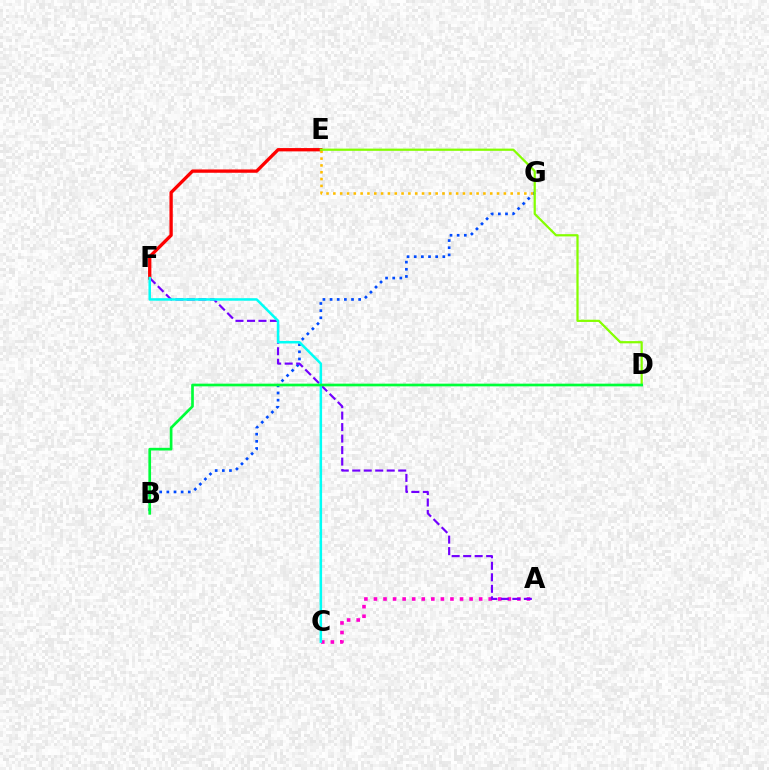{('B', 'G'): [{'color': '#004bff', 'line_style': 'dotted', 'thickness': 1.94}], ('A', 'C'): [{'color': '#ff00cf', 'line_style': 'dotted', 'thickness': 2.6}], ('E', 'F'): [{'color': '#ff0000', 'line_style': 'solid', 'thickness': 2.39}], ('E', 'G'): [{'color': '#ffbd00', 'line_style': 'dotted', 'thickness': 1.85}], ('A', 'F'): [{'color': '#7200ff', 'line_style': 'dashed', 'thickness': 1.56}], ('D', 'E'): [{'color': '#84ff00', 'line_style': 'solid', 'thickness': 1.61}], ('C', 'F'): [{'color': '#00fff6', 'line_style': 'solid', 'thickness': 1.81}], ('B', 'D'): [{'color': '#00ff39', 'line_style': 'solid', 'thickness': 1.94}]}